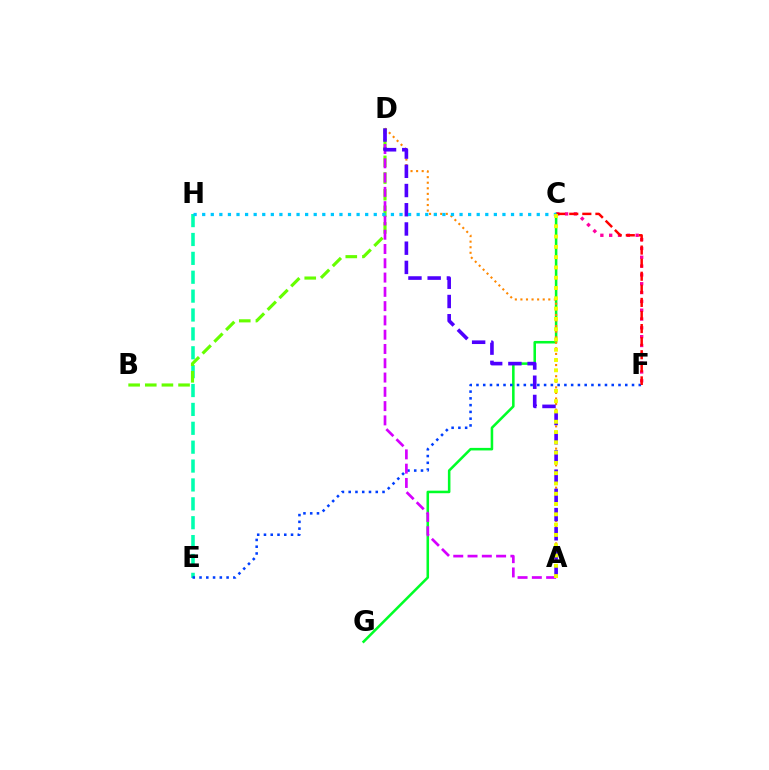{('C', 'G'): [{'color': '#00ff27', 'line_style': 'solid', 'thickness': 1.84}], ('E', 'H'): [{'color': '#00ffaf', 'line_style': 'dashed', 'thickness': 2.57}], ('E', 'F'): [{'color': '#003fff', 'line_style': 'dotted', 'thickness': 1.84}], ('C', 'F'): [{'color': '#ff00a0', 'line_style': 'dotted', 'thickness': 2.4}, {'color': '#ff0000', 'line_style': 'dashed', 'thickness': 1.78}], ('B', 'D'): [{'color': '#66ff00', 'line_style': 'dashed', 'thickness': 2.26}], ('A', 'D'): [{'color': '#ff8800', 'line_style': 'dotted', 'thickness': 1.51}, {'color': '#d600ff', 'line_style': 'dashed', 'thickness': 1.94}, {'color': '#4f00ff', 'line_style': 'dashed', 'thickness': 2.61}], ('C', 'H'): [{'color': '#00c7ff', 'line_style': 'dotted', 'thickness': 2.33}], ('A', 'C'): [{'color': '#eeff00', 'line_style': 'dotted', 'thickness': 2.8}]}